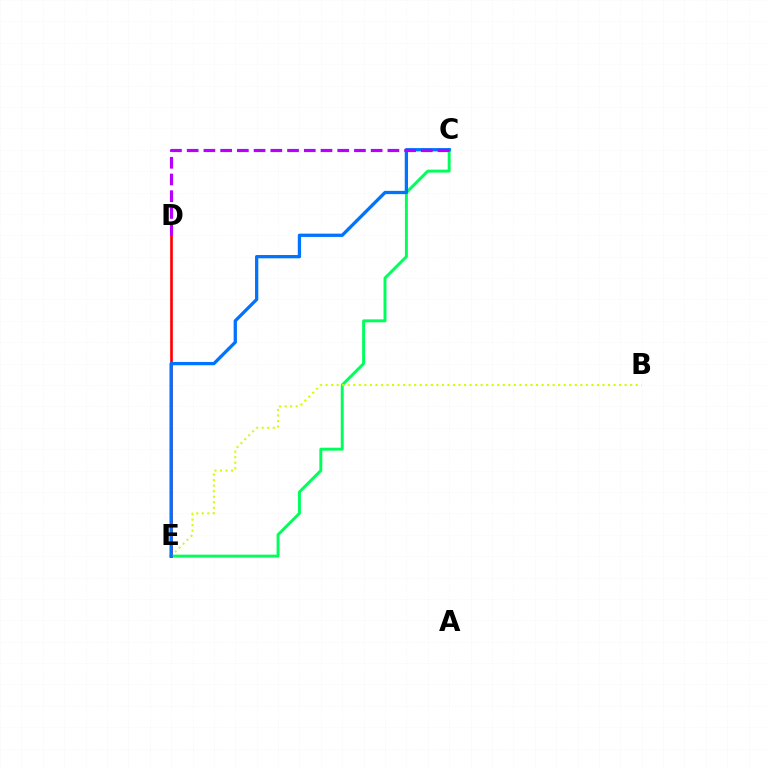{('C', 'E'): [{'color': '#00ff5c', 'line_style': 'solid', 'thickness': 2.12}, {'color': '#0074ff', 'line_style': 'solid', 'thickness': 2.37}], ('D', 'E'): [{'color': '#ff0000', 'line_style': 'solid', 'thickness': 1.92}], ('B', 'E'): [{'color': '#d1ff00', 'line_style': 'dotted', 'thickness': 1.5}], ('C', 'D'): [{'color': '#b900ff', 'line_style': 'dashed', 'thickness': 2.27}]}